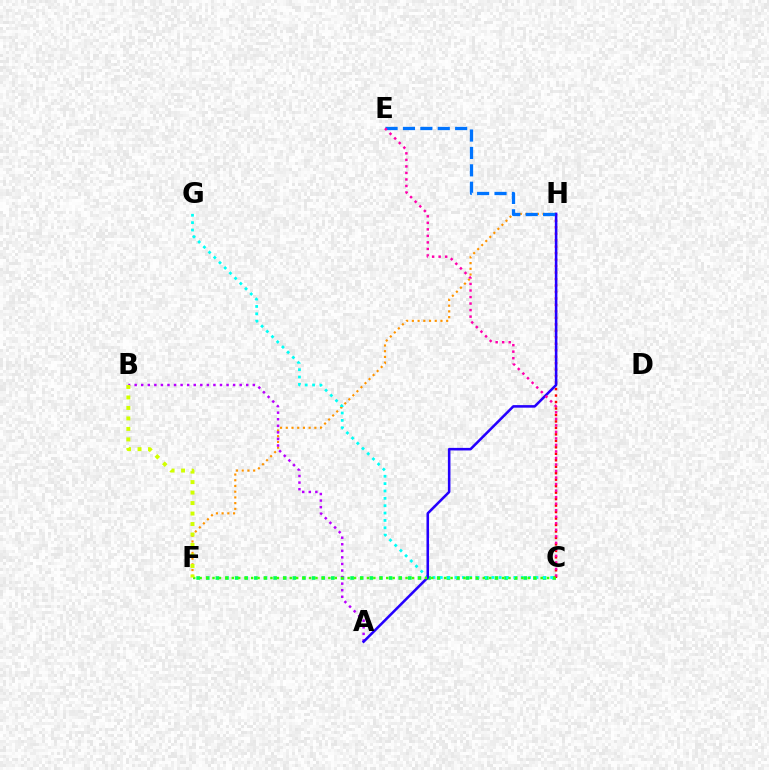{('C', 'F'): [{'color': '#00ff5c', 'line_style': 'dotted', 'thickness': 2.61}, {'color': '#3dff00', 'line_style': 'dotted', 'thickness': 1.75}], ('F', 'H'): [{'color': '#ff9400', 'line_style': 'dotted', 'thickness': 1.55}], ('C', 'H'): [{'color': '#ff0000', 'line_style': 'dotted', 'thickness': 1.76}], ('C', 'G'): [{'color': '#00fff6', 'line_style': 'dotted', 'thickness': 2.0}], ('A', 'B'): [{'color': '#b900ff', 'line_style': 'dotted', 'thickness': 1.78}], ('A', 'H'): [{'color': '#2500ff', 'line_style': 'solid', 'thickness': 1.84}], ('E', 'H'): [{'color': '#0074ff', 'line_style': 'dashed', 'thickness': 2.36}], ('C', 'E'): [{'color': '#ff00ac', 'line_style': 'dotted', 'thickness': 1.77}], ('B', 'F'): [{'color': '#d1ff00', 'line_style': 'dotted', 'thickness': 2.85}]}